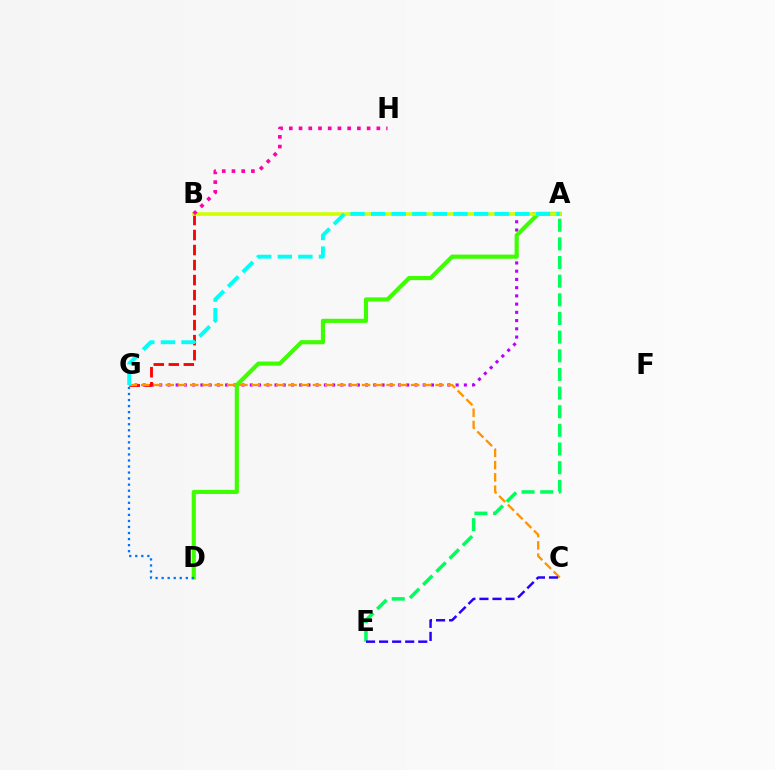{('A', 'G'): [{'color': '#b900ff', 'line_style': 'dotted', 'thickness': 2.24}, {'color': '#00fff6', 'line_style': 'dashed', 'thickness': 2.8}], ('A', 'D'): [{'color': '#3dff00', 'line_style': 'solid', 'thickness': 2.97}], ('B', 'G'): [{'color': '#ff0000', 'line_style': 'dashed', 'thickness': 2.04}], ('A', 'E'): [{'color': '#00ff5c', 'line_style': 'dashed', 'thickness': 2.53}], ('A', 'B'): [{'color': '#d1ff00', 'line_style': 'solid', 'thickness': 2.58}], ('C', 'G'): [{'color': '#ff9400', 'line_style': 'dashed', 'thickness': 1.67}], ('C', 'E'): [{'color': '#2500ff', 'line_style': 'dashed', 'thickness': 1.77}], ('D', 'G'): [{'color': '#0074ff', 'line_style': 'dotted', 'thickness': 1.64}], ('B', 'H'): [{'color': '#ff00ac', 'line_style': 'dotted', 'thickness': 2.64}]}